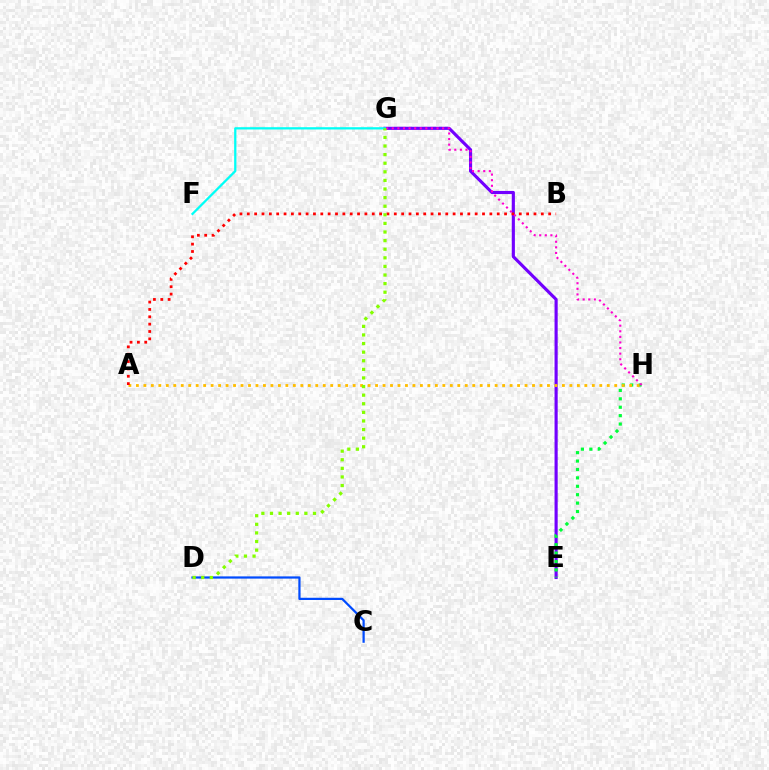{('C', 'D'): [{'color': '#004bff', 'line_style': 'solid', 'thickness': 1.6}], ('E', 'G'): [{'color': '#7200ff', 'line_style': 'solid', 'thickness': 2.26}], ('E', 'H'): [{'color': '#00ff39', 'line_style': 'dotted', 'thickness': 2.28}], ('F', 'G'): [{'color': '#00fff6', 'line_style': 'solid', 'thickness': 1.63}], ('A', 'H'): [{'color': '#ffbd00', 'line_style': 'dotted', 'thickness': 2.03}], ('A', 'B'): [{'color': '#ff0000', 'line_style': 'dotted', 'thickness': 2.0}], ('G', 'H'): [{'color': '#ff00cf', 'line_style': 'dotted', 'thickness': 1.52}], ('D', 'G'): [{'color': '#84ff00', 'line_style': 'dotted', 'thickness': 2.34}]}